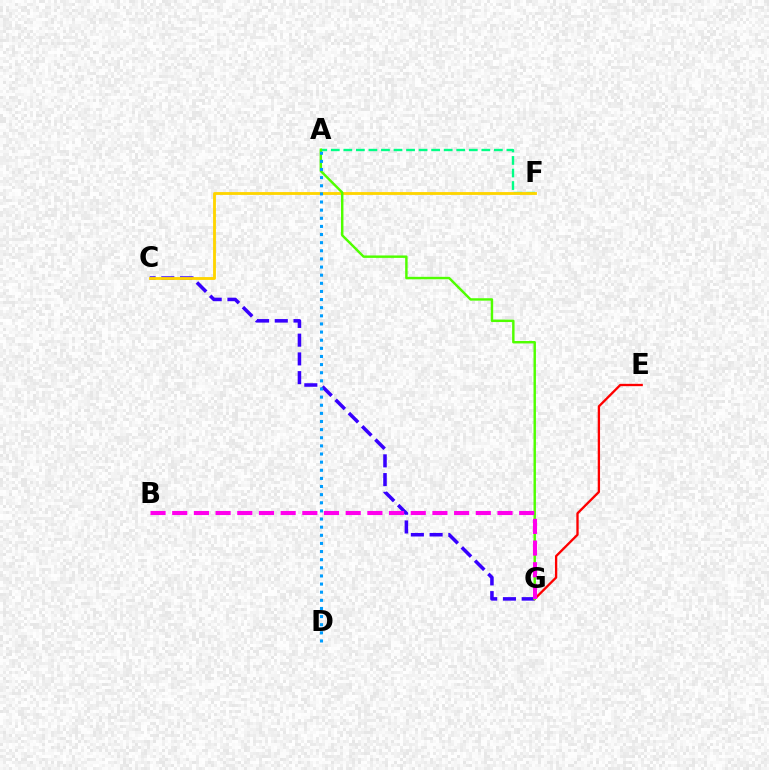{('C', 'G'): [{'color': '#3700ff', 'line_style': 'dashed', 'thickness': 2.55}], ('A', 'F'): [{'color': '#00ff86', 'line_style': 'dashed', 'thickness': 1.7}], ('E', 'G'): [{'color': '#ff0000', 'line_style': 'solid', 'thickness': 1.67}], ('C', 'F'): [{'color': '#ffd500', 'line_style': 'solid', 'thickness': 2.04}], ('A', 'G'): [{'color': '#4fff00', 'line_style': 'solid', 'thickness': 1.76}], ('A', 'D'): [{'color': '#009eff', 'line_style': 'dotted', 'thickness': 2.21}], ('B', 'G'): [{'color': '#ff00ed', 'line_style': 'dashed', 'thickness': 2.95}]}